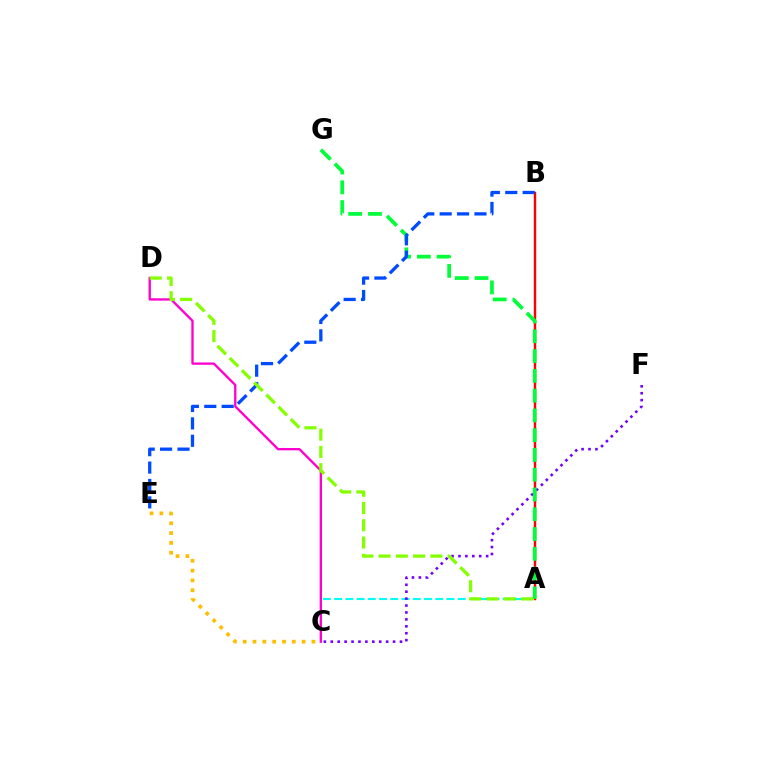{('A', 'C'): [{'color': '#00fff6', 'line_style': 'dashed', 'thickness': 1.53}], ('A', 'B'): [{'color': '#ff0000', 'line_style': 'solid', 'thickness': 1.74}], ('C', 'D'): [{'color': '#ff00cf', 'line_style': 'solid', 'thickness': 1.68}], ('C', 'F'): [{'color': '#7200ff', 'line_style': 'dotted', 'thickness': 1.88}], ('A', 'G'): [{'color': '#00ff39', 'line_style': 'dashed', 'thickness': 2.69}], ('B', 'E'): [{'color': '#004bff', 'line_style': 'dashed', 'thickness': 2.36}], ('C', 'E'): [{'color': '#ffbd00', 'line_style': 'dotted', 'thickness': 2.67}], ('A', 'D'): [{'color': '#84ff00', 'line_style': 'dashed', 'thickness': 2.35}]}